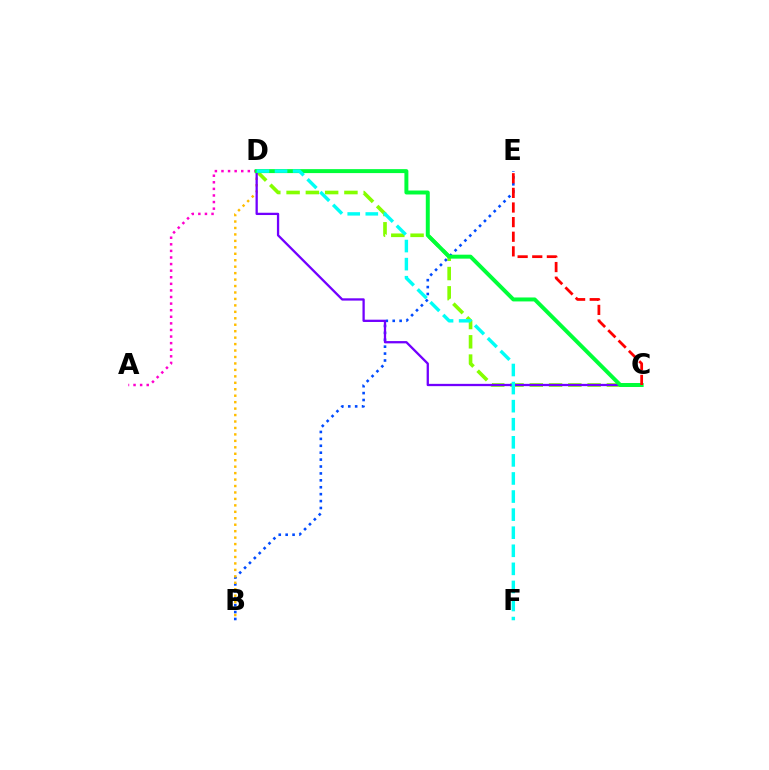{('C', 'D'): [{'color': '#84ff00', 'line_style': 'dashed', 'thickness': 2.62}, {'color': '#7200ff', 'line_style': 'solid', 'thickness': 1.65}, {'color': '#00ff39', 'line_style': 'solid', 'thickness': 2.85}], ('A', 'D'): [{'color': '#ff00cf', 'line_style': 'dotted', 'thickness': 1.79}], ('B', 'E'): [{'color': '#004bff', 'line_style': 'dotted', 'thickness': 1.88}], ('B', 'D'): [{'color': '#ffbd00', 'line_style': 'dotted', 'thickness': 1.75}], ('D', 'F'): [{'color': '#00fff6', 'line_style': 'dashed', 'thickness': 2.46}], ('C', 'E'): [{'color': '#ff0000', 'line_style': 'dashed', 'thickness': 1.99}]}